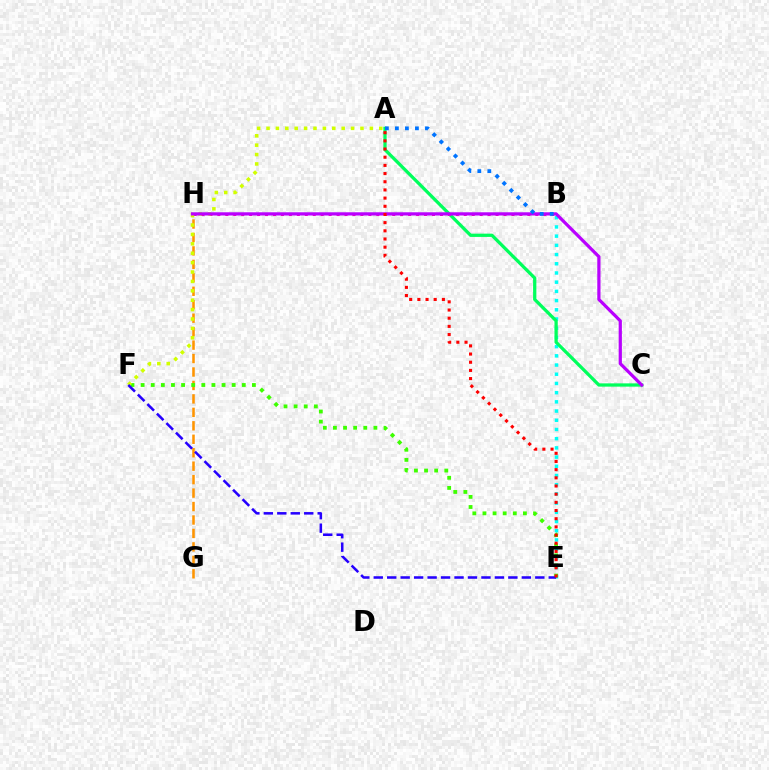{('B', 'E'): [{'color': '#00fff6', 'line_style': 'dotted', 'thickness': 2.5}], ('A', 'C'): [{'color': '#00ff5c', 'line_style': 'solid', 'thickness': 2.35}], ('G', 'H'): [{'color': '#ff9400', 'line_style': 'dashed', 'thickness': 1.83}], ('B', 'H'): [{'color': '#ff00ac', 'line_style': 'dotted', 'thickness': 2.16}], ('E', 'F'): [{'color': '#3dff00', 'line_style': 'dotted', 'thickness': 2.75}, {'color': '#2500ff', 'line_style': 'dashed', 'thickness': 1.83}], ('A', 'F'): [{'color': '#d1ff00', 'line_style': 'dotted', 'thickness': 2.55}], ('C', 'H'): [{'color': '#b900ff', 'line_style': 'solid', 'thickness': 2.32}], ('A', 'B'): [{'color': '#0074ff', 'line_style': 'dotted', 'thickness': 2.72}], ('A', 'E'): [{'color': '#ff0000', 'line_style': 'dotted', 'thickness': 2.22}]}